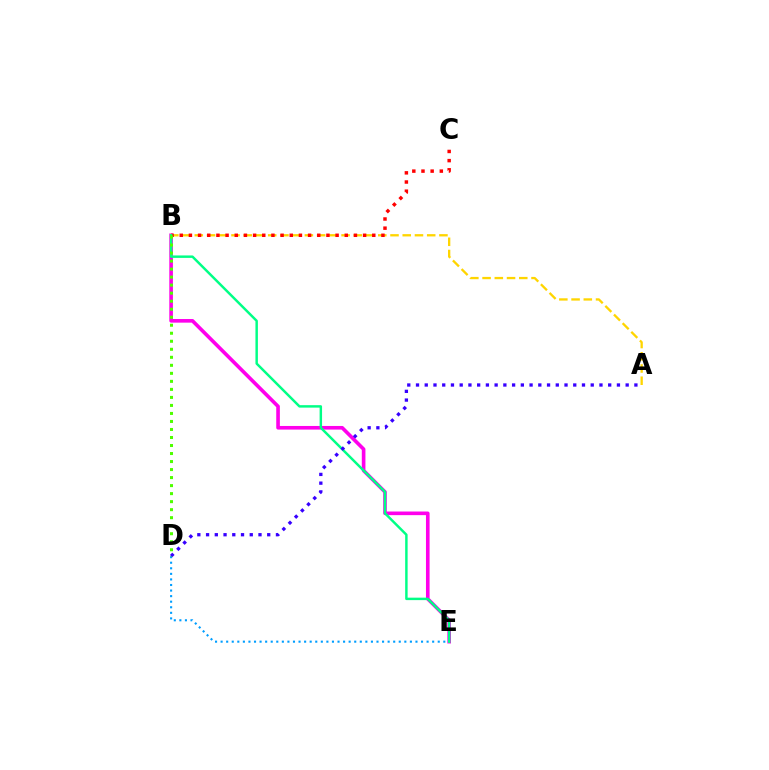{('A', 'B'): [{'color': '#ffd500', 'line_style': 'dashed', 'thickness': 1.66}], ('B', 'E'): [{'color': '#ff00ed', 'line_style': 'solid', 'thickness': 2.61}, {'color': '#00ff86', 'line_style': 'solid', 'thickness': 1.77}], ('B', 'C'): [{'color': '#ff0000', 'line_style': 'dotted', 'thickness': 2.49}], ('D', 'E'): [{'color': '#009eff', 'line_style': 'dotted', 'thickness': 1.51}], ('A', 'D'): [{'color': '#3700ff', 'line_style': 'dotted', 'thickness': 2.37}], ('B', 'D'): [{'color': '#4fff00', 'line_style': 'dotted', 'thickness': 2.18}]}